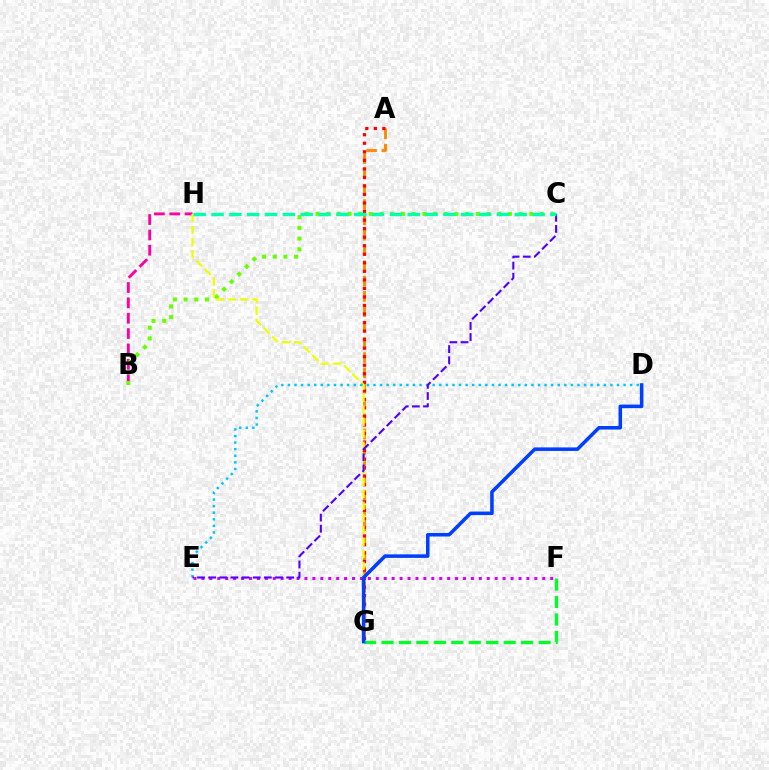{('A', 'G'): [{'color': '#ff8800', 'line_style': 'dashed', 'thickness': 2.08}, {'color': '#ff0000', 'line_style': 'dotted', 'thickness': 2.32}], ('B', 'H'): [{'color': '#ff00a0', 'line_style': 'dashed', 'thickness': 2.09}], ('B', 'C'): [{'color': '#66ff00', 'line_style': 'dotted', 'thickness': 2.9}], ('G', 'H'): [{'color': '#eeff00', 'line_style': 'dashed', 'thickness': 1.63}], ('D', 'E'): [{'color': '#00c7ff', 'line_style': 'dotted', 'thickness': 1.79}], ('F', 'G'): [{'color': '#00ff27', 'line_style': 'dashed', 'thickness': 2.37}], ('E', 'F'): [{'color': '#d600ff', 'line_style': 'dotted', 'thickness': 2.15}], ('C', 'E'): [{'color': '#4f00ff', 'line_style': 'dashed', 'thickness': 1.51}], ('C', 'H'): [{'color': '#00ffaf', 'line_style': 'dashed', 'thickness': 2.42}], ('D', 'G'): [{'color': '#003fff', 'line_style': 'solid', 'thickness': 2.55}]}